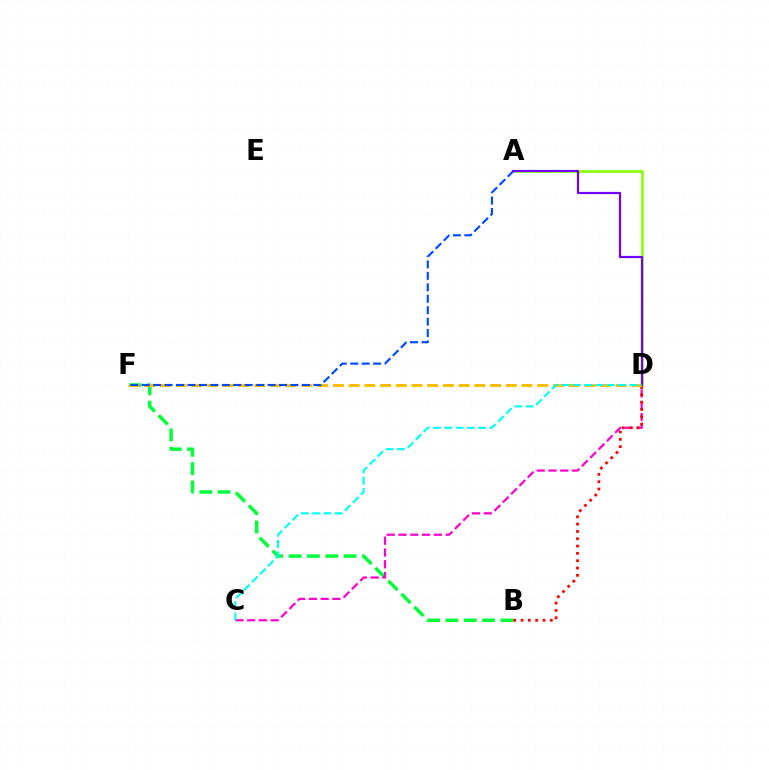{('A', 'D'): [{'color': '#84ff00', 'line_style': 'solid', 'thickness': 1.86}, {'color': '#7200ff', 'line_style': 'solid', 'thickness': 1.59}], ('B', 'F'): [{'color': '#00ff39', 'line_style': 'dashed', 'thickness': 2.49}], ('C', 'D'): [{'color': '#ff00cf', 'line_style': 'dashed', 'thickness': 1.6}, {'color': '#00fff6', 'line_style': 'dashed', 'thickness': 1.53}], ('B', 'D'): [{'color': '#ff0000', 'line_style': 'dotted', 'thickness': 1.99}], ('D', 'F'): [{'color': '#ffbd00', 'line_style': 'dashed', 'thickness': 2.14}], ('A', 'F'): [{'color': '#004bff', 'line_style': 'dashed', 'thickness': 1.55}]}